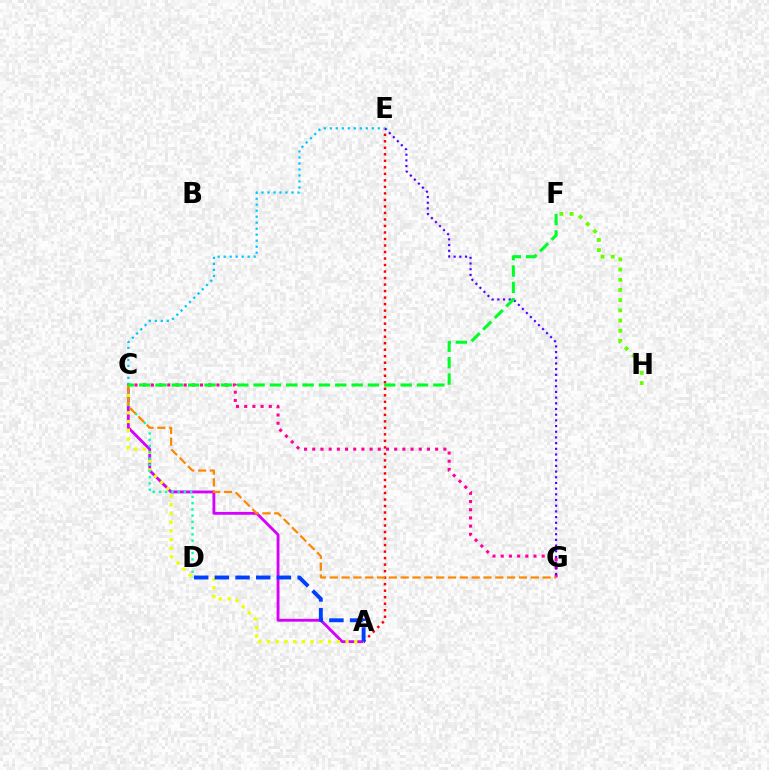{('A', 'E'): [{'color': '#ff0000', 'line_style': 'dotted', 'thickness': 1.77}], ('A', 'C'): [{'color': '#d600ff', 'line_style': 'solid', 'thickness': 2.05}, {'color': '#eeff00', 'line_style': 'dotted', 'thickness': 2.37}], ('F', 'H'): [{'color': '#66ff00', 'line_style': 'dotted', 'thickness': 2.77}], ('C', 'G'): [{'color': '#ff00a0', 'line_style': 'dotted', 'thickness': 2.23}, {'color': '#ff8800', 'line_style': 'dashed', 'thickness': 1.61}], ('C', 'D'): [{'color': '#00ffaf', 'line_style': 'dotted', 'thickness': 1.7}], ('A', 'D'): [{'color': '#003fff', 'line_style': 'dashed', 'thickness': 2.81}], ('E', 'G'): [{'color': '#4f00ff', 'line_style': 'dotted', 'thickness': 1.55}], ('C', 'E'): [{'color': '#00c7ff', 'line_style': 'dotted', 'thickness': 1.63}], ('C', 'F'): [{'color': '#00ff27', 'line_style': 'dashed', 'thickness': 2.22}]}